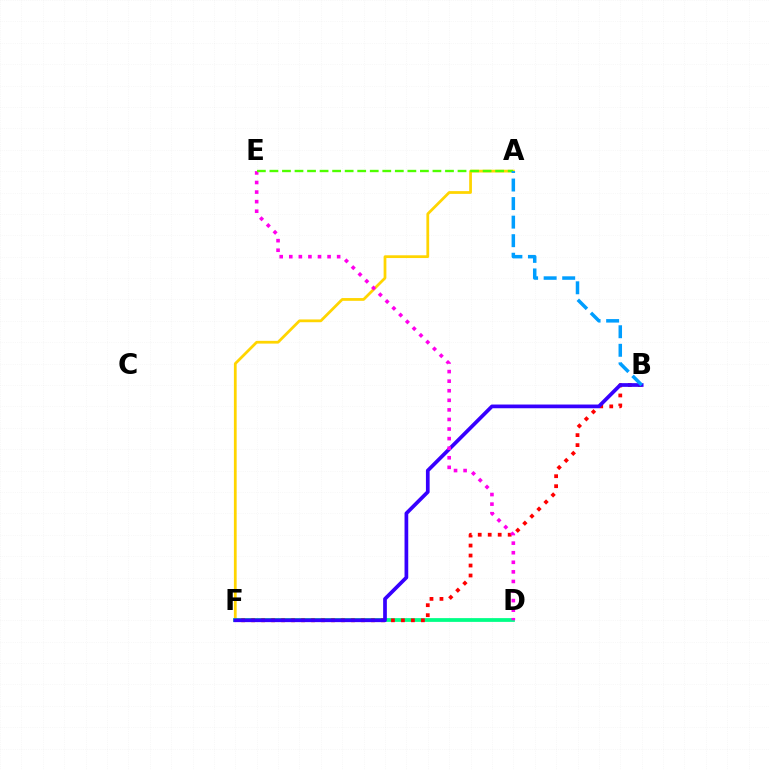{('A', 'F'): [{'color': '#ffd500', 'line_style': 'solid', 'thickness': 1.99}], ('D', 'F'): [{'color': '#00ff86', 'line_style': 'solid', 'thickness': 2.71}], ('B', 'F'): [{'color': '#ff0000', 'line_style': 'dotted', 'thickness': 2.71}, {'color': '#3700ff', 'line_style': 'solid', 'thickness': 2.67}], ('D', 'E'): [{'color': '#ff00ed', 'line_style': 'dotted', 'thickness': 2.6}], ('A', 'E'): [{'color': '#4fff00', 'line_style': 'dashed', 'thickness': 1.7}], ('A', 'B'): [{'color': '#009eff', 'line_style': 'dashed', 'thickness': 2.52}]}